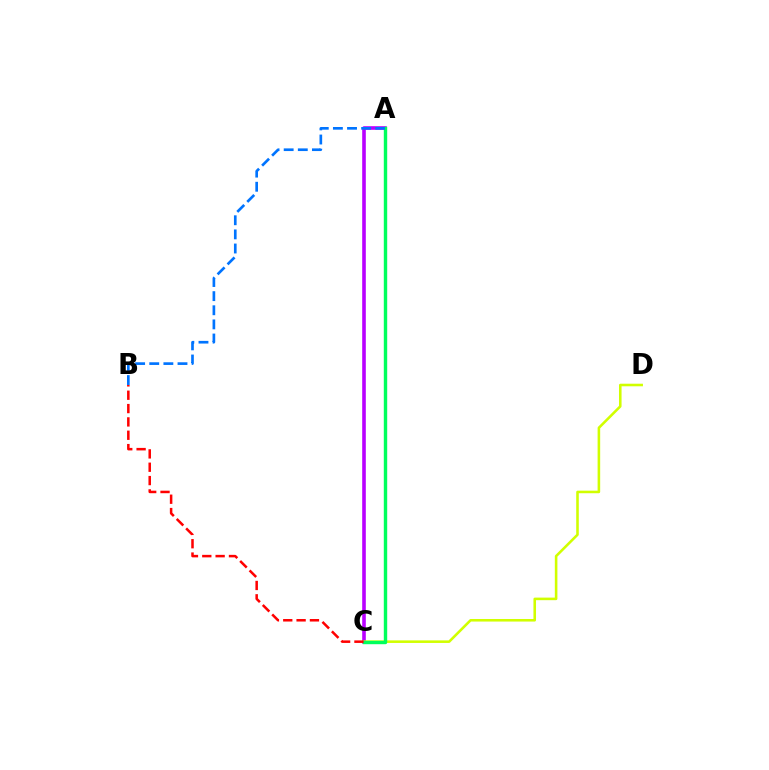{('A', 'C'): [{'color': '#b900ff', 'line_style': 'solid', 'thickness': 2.6}, {'color': '#00ff5c', 'line_style': 'solid', 'thickness': 2.45}], ('C', 'D'): [{'color': '#d1ff00', 'line_style': 'solid', 'thickness': 1.85}], ('A', 'B'): [{'color': '#0074ff', 'line_style': 'dashed', 'thickness': 1.92}], ('B', 'C'): [{'color': '#ff0000', 'line_style': 'dashed', 'thickness': 1.81}]}